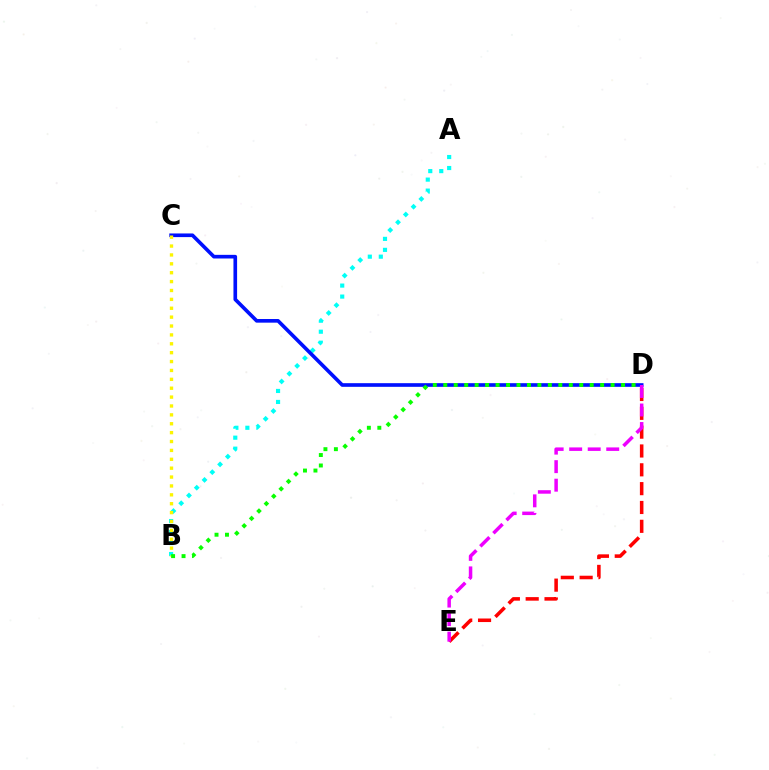{('A', 'B'): [{'color': '#00fff6', 'line_style': 'dotted', 'thickness': 2.99}], ('D', 'E'): [{'color': '#ff0000', 'line_style': 'dashed', 'thickness': 2.56}, {'color': '#ee00ff', 'line_style': 'dashed', 'thickness': 2.52}], ('C', 'D'): [{'color': '#0010ff', 'line_style': 'solid', 'thickness': 2.63}], ('B', 'C'): [{'color': '#fcf500', 'line_style': 'dotted', 'thickness': 2.41}], ('B', 'D'): [{'color': '#08ff00', 'line_style': 'dotted', 'thickness': 2.84}]}